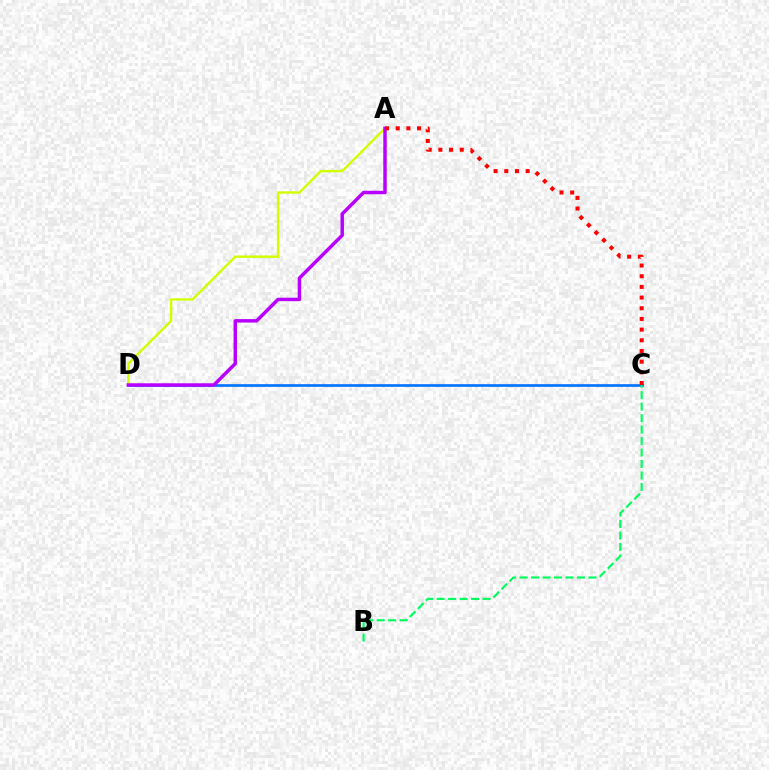{('C', 'D'): [{'color': '#0074ff', 'line_style': 'solid', 'thickness': 1.93}], ('B', 'C'): [{'color': '#00ff5c', 'line_style': 'dashed', 'thickness': 1.56}], ('A', 'D'): [{'color': '#d1ff00', 'line_style': 'solid', 'thickness': 1.72}, {'color': '#b900ff', 'line_style': 'solid', 'thickness': 2.49}], ('A', 'C'): [{'color': '#ff0000', 'line_style': 'dotted', 'thickness': 2.9}]}